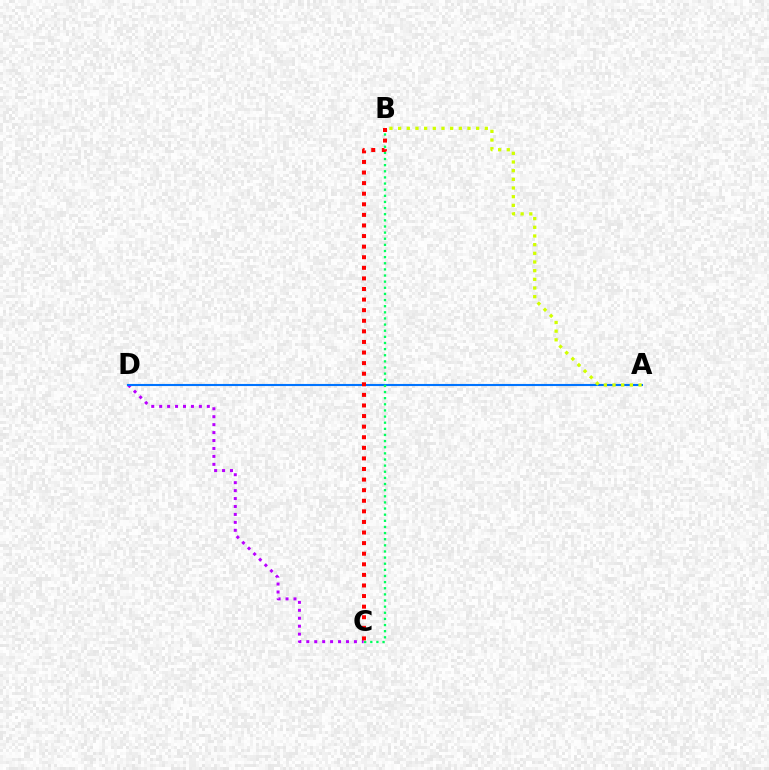{('C', 'D'): [{'color': '#b900ff', 'line_style': 'dotted', 'thickness': 2.16}], ('A', 'D'): [{'color': '#0074ff', 'line_style': 'solid', 'thickness': 1.52}], ('B', 'C'): [{'color': '#00ff5c', 'line_style': 'dotted', 'thickness': 1.67}, {'color': '#ff0000', 'line_style': 'dotted', 'thickness': 2.88}], ('A', 'B'): [{'color': '#d1ff00', 'line_style': 'dotted', 'thickness': 2.36}]}